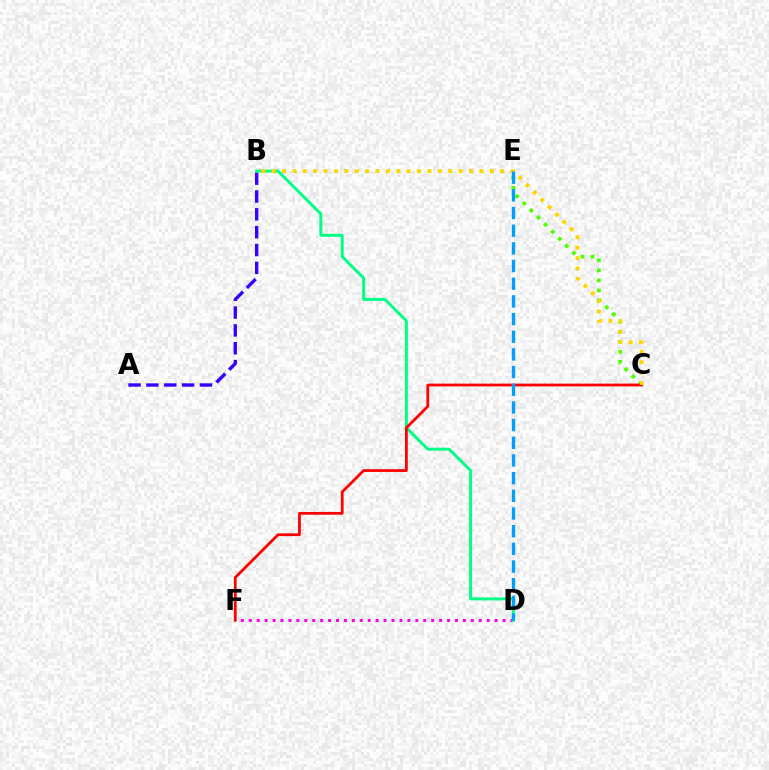{('D', 'F'): [{'color': '#ff00ed', 'line_style': 'dotted', 'thickness': 2.16}], ('C', 'E'): [{'color': '#4fff00', 'line_style': 'dotted', 'thickness': 2.73}], ('A', 'B'): [{'color': '#3700ff', 'line_style': 'dashed', 'thickness': 2.42}], ('B', 'D'): [{'color': '#00ff86', 'line_style': 'solid', 'thickness': 2.12}], ('C', 'F'): [{'color': '#ff0000', 'line_style': 'solid', 'thickness': 2.0}], ('B', 'C'): [{'color': '#ffd500', 'line_style': 'dotted', 'thickness': 2.82}], ('D', 'E'): [{'color': '#009eff', 'line_style': 'dashed', 'thickness': 2.4}]}